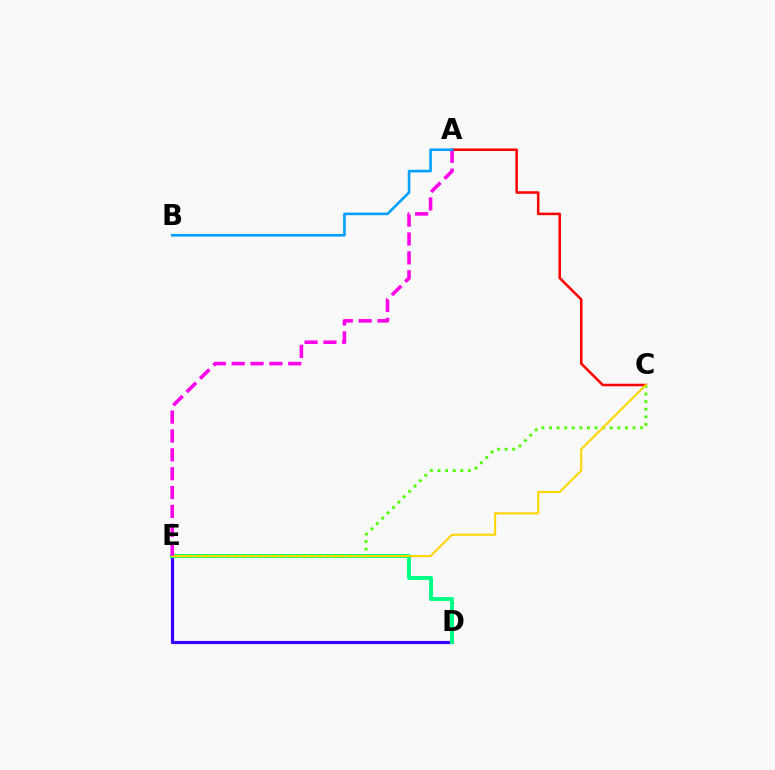{('D', 'E'): [{'color': '#3700ff', 'line_style': 'solid', 'thickness': 2.28}, {'color': '#00ff86', 'line_style': 'solid', 'thickness': 2.84}], ('A', 'C'): [{'color': '#ff0000', 'line_style': 'solid', 'thickness': 1.82}], ('C', 'E'): [{'color': '#4fff00', 'line_style': 'dotted', 'thickness': 2.06}, {'color': '#ffd500', 'line_style': 'solid', 'thickness': 1.51}], ('A', 'E'): [{'color': '#ff00ed', 'line_style': 'dashed', 'thickness': 2.56}], ('A', 'B'): [{'color': '#009eff', 'line_style': 'solid', 'thickness': 1.87}]}